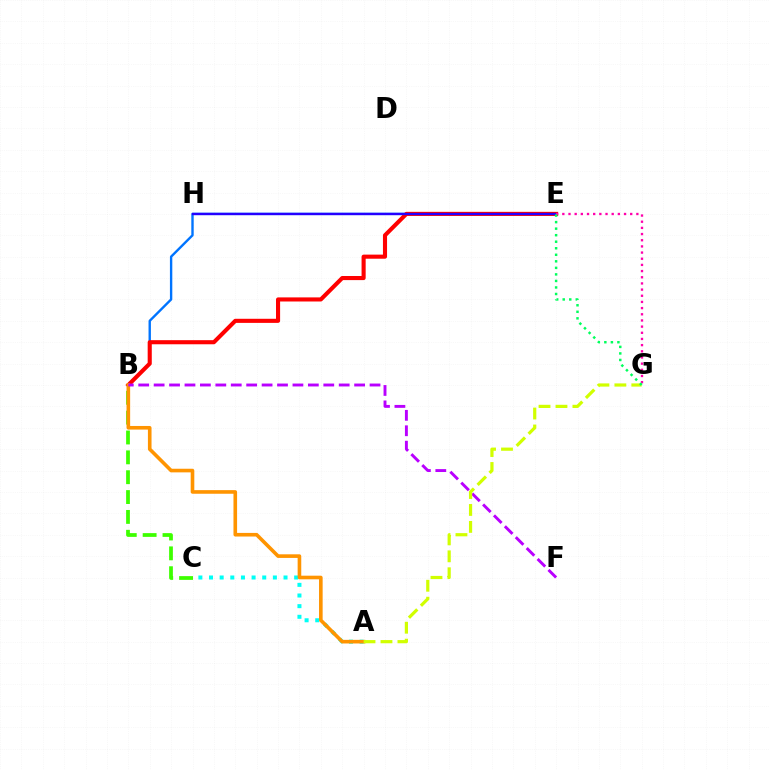{('B', 'E'): [{'color': '#0074ff', 'line_style': 'solid', 'thickness': 1.71}, {'color': '#ff0000', 'line_style': 'solid', 'thickness': 2.95}], ('E', 'H'): [{'color': '#2500ff', 'line_style': 'solid', 'thickness': 1.66}], ('A', 'C'): [{'color': '#00fff6', 'line_style': 'dotted', 'thickness': 2.89}], ('B', 'C'): [{'color': '#3dff00', 'line_style': 'dashed', 'thickness': 2.7}], ('A', 'B'): [{'color': '#ff9400', 'line_style': 'solid', 'thickness': 2.6}], ('E', 'G'): [{'color': '#ff00ac', 'line_style': 'dotted', 'thickness': 1.68}, {'color': '#00ff5c', 'line_style': 'dotted', 'thickness': 1.78}], ('B', 'F'): [{'color': '#b900ff', 'line_style': 'dashed', 'thickness': 2.1}], ('A', 'G'): [{'color': '#d1ff00', 'line_style': 'dashed', 'thickness': 2.3}]}